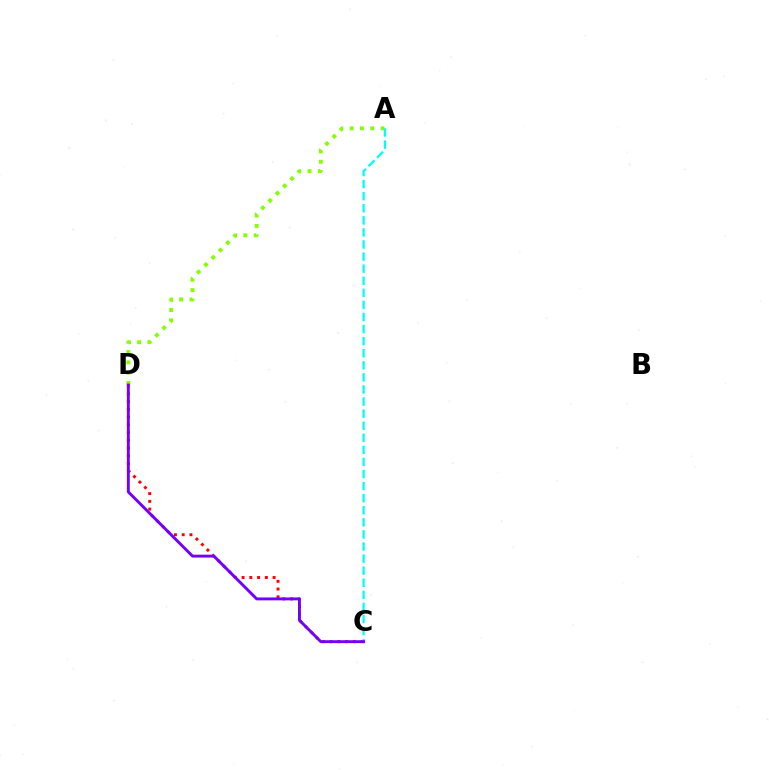{('C', 'D'): [{'color': '#ff0000', 'line_style': 'dotted', 'thickness': 2.11}, {'color': '#7200ff', 'line_style': 'solid', 'thickness': 2.09}], ('A', 'D'): [{'color': '#84ff00', 'line_style': 'dotted', 'thickness': 2.81}], ('A', 'C'): [{'color': '#00fff6', 'line_style': 'dashed', 'thickness': 1.64}]}